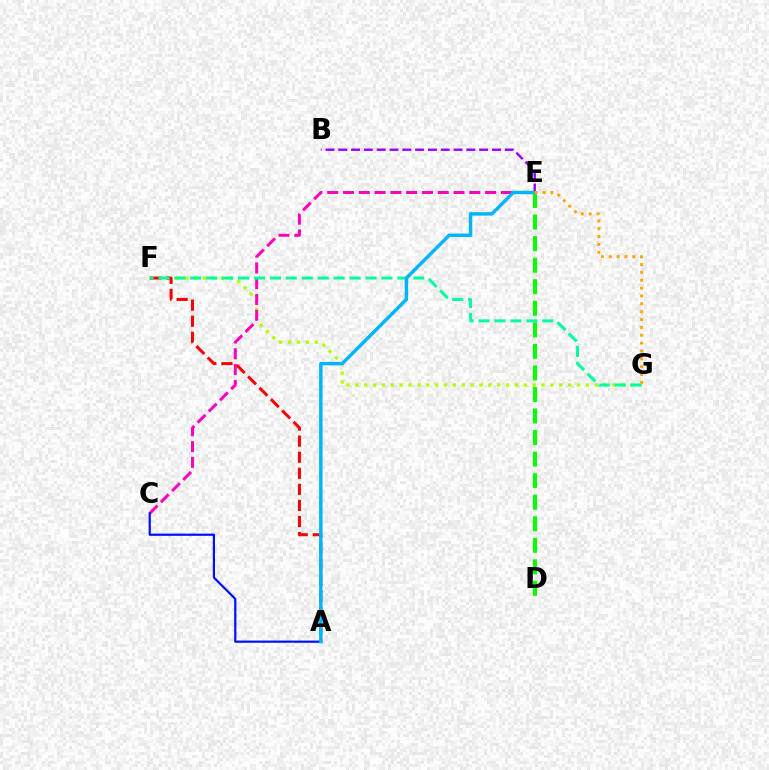{('F', 'G'): [{'color': '#b3ff00', 'line_style': 'dotted', 'thickness': 2.41}, {'color': '#00ff9d', 'line_style': 'dashed', 'thickness': 2.16}], ('C', 'E'): [{'color': '#ff00bd', 'line_style': 'dashed', 'thickness': 2.15}], ('A', 'F'): [{'color': '#ff0000', 'line_style': 'dashed', 'thickness': 2.18}], ('D', 'E'): [{'color': '#08ff00', 'line_style': 'dashed', 'thickness': 2.93}], ('A', 'C'): [{'color': '#0010ff', 'line_style': 'solid', 'thickness': 1.59}], ('B', 'E'): [{'color': '#9b00ff', 'line_style': 'dashed', 'thickness': 1.74}], ('A', 'E'): [{'color': '#00b5ff', 'line_style': 'solid', 'thickness': 2.48}], ('E', 'G'): [{'color': '#ffa500', 'line_style': 'dotted', 'thickness': 2.13}]}